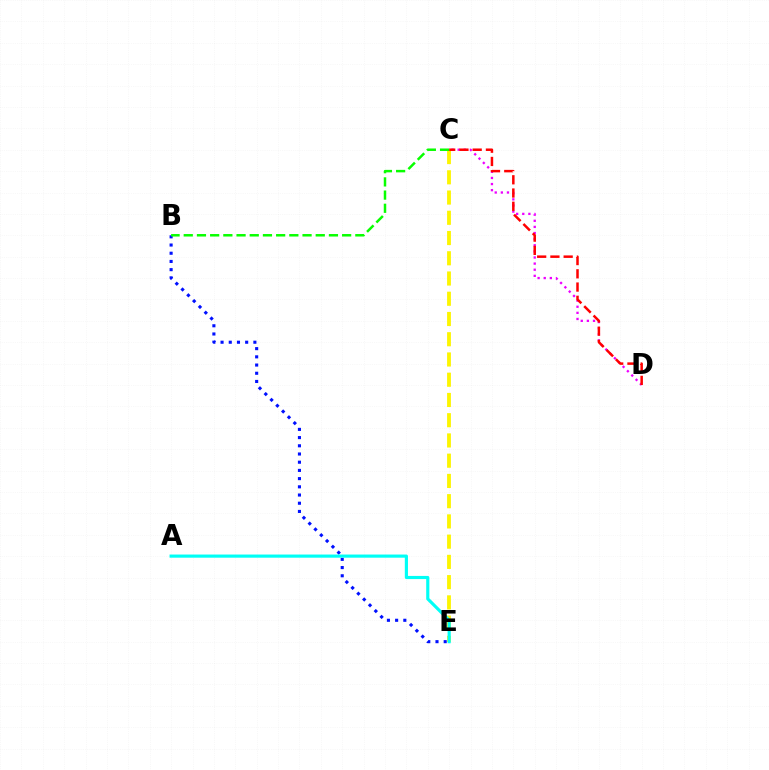{('C', 'E'): [{'color': '#fcf500', 'line_style': 'dashed', 'thickness': 2.75}], ('B', 'E'): [{'color': '#0010ff', 'line_style': 'dotted', 'thickness': 2.23}], ('C', 'D'): [{'color': '#ee00ff', 'line_style': 'dotted', 'thickness': 1.66}, {'color': '#ff0000', 'line_style': 'dashed', 'thickness': 1.8}], ('A', 'E'): [{'color': '#00fff6', 'line_style': 'solid', 'thickness': 2.27}], ('B', 'C'): [{'color': '#08ff00', 'line_style': 'dashed', 'thickness': 1.79}]}